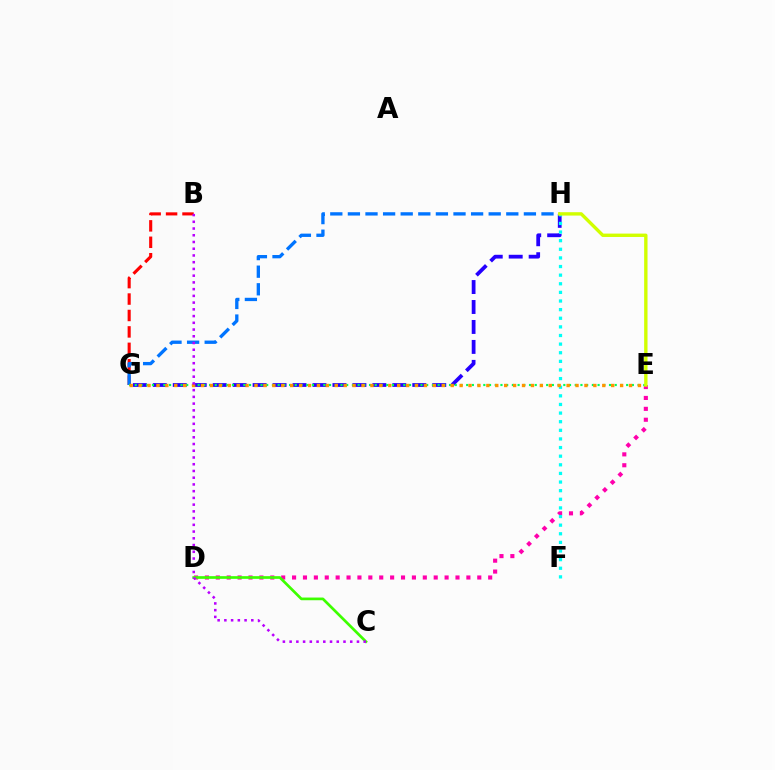{('B', 'G'): [{'color': '#ff0000', 'line_style': 'dashed', 'thickness': 2.23}], ('D', 'E'): [{'color': '#ff00ac', 'line_style': 'dotted', 'thickness': 2.96}], ('G', 'H'): [{'color': '#2500ff', 'line_style': 'dashed', 'thickness': 2.71}, {'color': '#0074ff', 'line_style': 'dashed', 'thickness': 2.39}], ('E', 'G'): [{'color': '#00ff5c', 'line_style': 'dotted', 'thickness': 1.55}, {'color': '#ff9400', 'line_style': 'dotted', 'thickness': 2.42}], ('F', 'H'): [{'color': '#00fff6', 'line_style': 'dotted', 'thickness': 2.34}], ('C', 'D'): [{'color': '#3dff00', 'line_style': 'solid', 'thickness': 1.94}], ('E', 'H'): [{'color': '#d1ff00', 'line_style': 'solid', 'thickness': 2.43}], ('B', 'C'): [{'color': '#b900ff', 'line_style': 'dotted', 'thickness': 1.83}]}